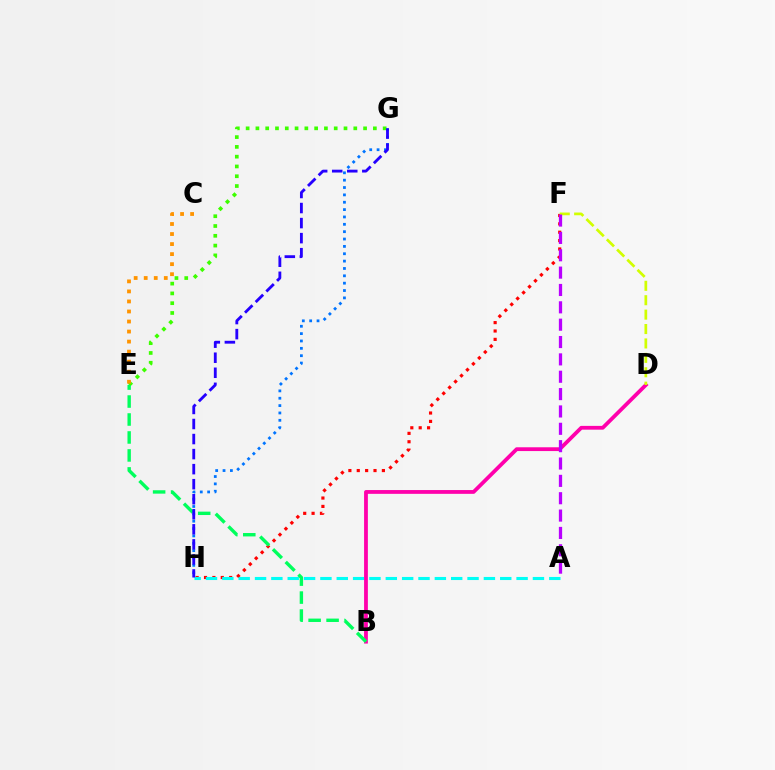{('F', 'H'): [{'color': '#ff0000', 'line_style': 'dotted', 'thickness': 2.28}], ('E', 'G'): [{'color': '#3dff00', 'line_style': 'dotted', 'thickness': 2.66}], ('A', 'H'): [{'color': '#00fff6', 'line_style': 'dashed', 'thickness': 2.22}], ('B', 'D'): [{'color': '#ff00ac', 'line_style': 'solid', 'thickness': 2.73}], ('C', 'E'): [{'color': '#ff9400', 'line_style': 'dotted', 'thickness': 2.73}], ('B', 'E'): [{'color': '#00ff5c', 'line_style': 'dashed', 'thickness': 2.44}], ('D', 'F'): [{'color': '#d1ff00', 'line_style': 'dashed', 'thickness': 1.96}], ('G', 'H'): [{'color': '#0074ff', 'line_style': 'dotted', 'thickness': 2.0}, {'color': '#2500ff', 'line_style': 'dashed', 'thickness': 2.04}], ('A', 'F'): [{'color': '#b900ff', 'line_style': 'dashed', 'thickness': 2.36}]}